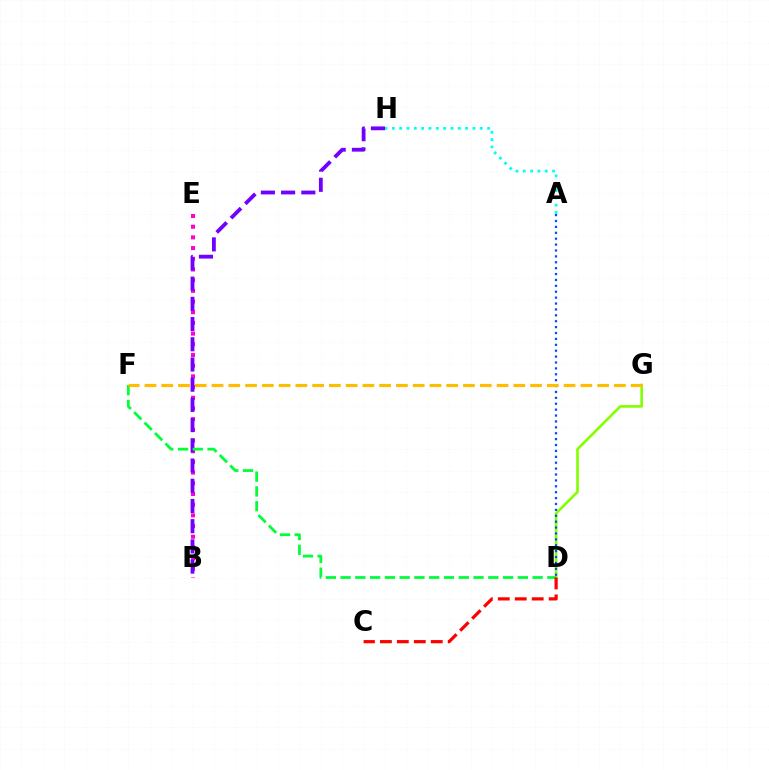{('D', 'G'): [{'color': '#84ff00', 'line_style': 'solid', 'thickness': 1.89}], ('B', 'E'): [{'color': '#ff00cf', 'line_style': 'dotted', 'thickness': 2.9}], ('B', 'H'): [{'color': '#7200ff', 'line_style': 'dashed', 'thickness': 2.75}], ('D', 'F'): [{'color': '#00ff39', 'line_style': 'dashed', 'thickness': 2.01}], ('A', 'D'): [{'color': '#004bff', 'line_style': 'dotted', 'thickness': 1.6}], ('F', 'G'): [{'color': '#ffbd00', 'line_style': 'dashed', 'thickness': 2.28}], ('C', 'D'): [{'color': '#ff0000', 'line_style': 'dashed', 'thickness': 2.3}], ('A', 'H'): [{'color': '#00fff6', 'line_style': 'dotted', 'thickness': 1.99}]}